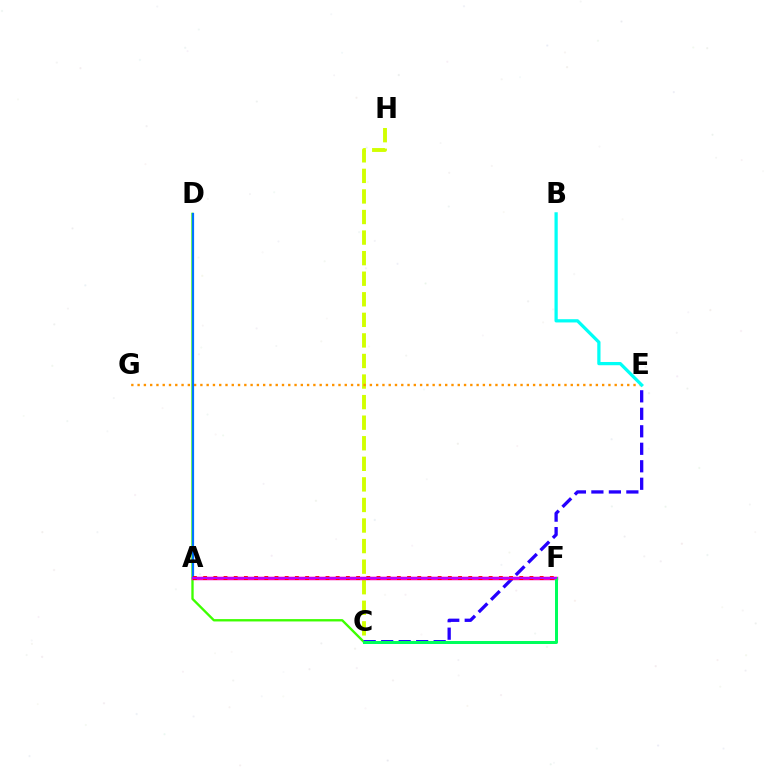{('C', 'D'): [{'color': '#3dff00', 'line_style': 'solid', 'thickness': 1.69}], ('C', 'E'): [{'color': '#2500ff', 'line_style': 'dashed', 'thickness': 2.38}], ('C', 'H'): [{'color': '#d1ff00', 'line_style': 'dashed', 'thickness': 2.79}], ('E', 'G'): [{'color': '#ff9400', 'line_style': 'dotted', 'thickness': 1.71}], ('A', 'F'): [{'color': '#ff00ac', 'line_style': 'solid', 'thickness': 2.51}, {'color': '#ff0000', 'line_style': 'dotted', 'thickness': 2.77}, {'color': '#b900ff', 'line_style': 'solid', 'thickness': 1.52}], ('A', 'D'): [{'color': '#0074ff', 'line_style': 'solid', 'thickness': 1.59}], ('B', 'E'): [{'color': '#00fff6', 'line_style': 'solid', 'thickness': 2.34}], ('C', 'F'): [{'color': '#00ff5c', 'line_style': 'solid', 'thickness': 2.15}]}